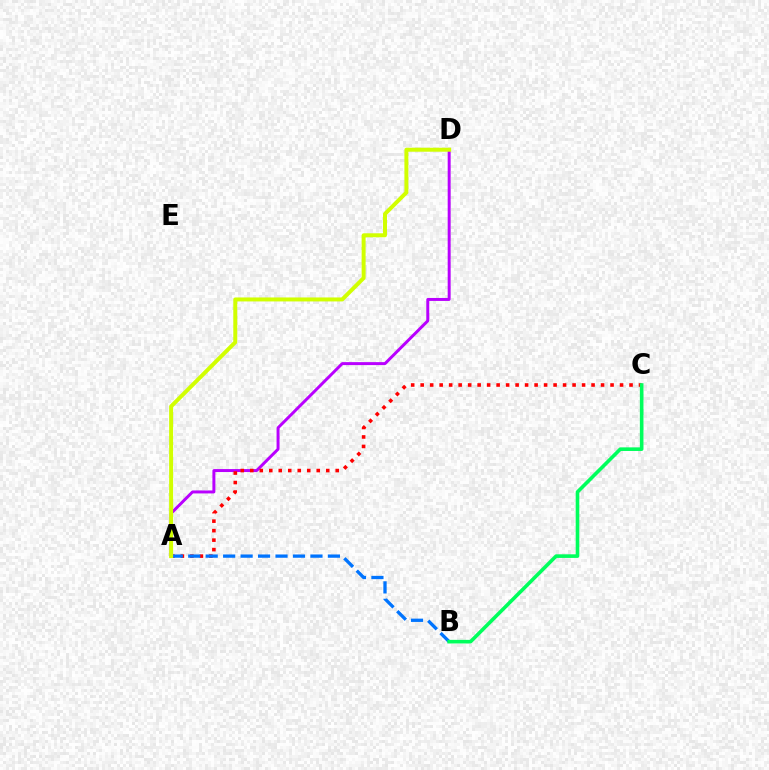{('A', 'D'): [{'color': '#b900ff', 'line_style': 'solid', 'thickness': 2.14}, {'color': '#d1ff00', 'line_style': 'solid', 'thickness': 2.86}], ('A', 'C'): [{'color': '#ff0000', 'line_style': 'dotted', 'thickness': 2.58}], ('A', 'B'): [{'color': '#0074ff', 'line_style': 'dashed', 'thickness': 2.37}], ('B', 'C'): [{'color': '#00ff5c', 'line_style': 'solid', 'thickness': 2.6}]}